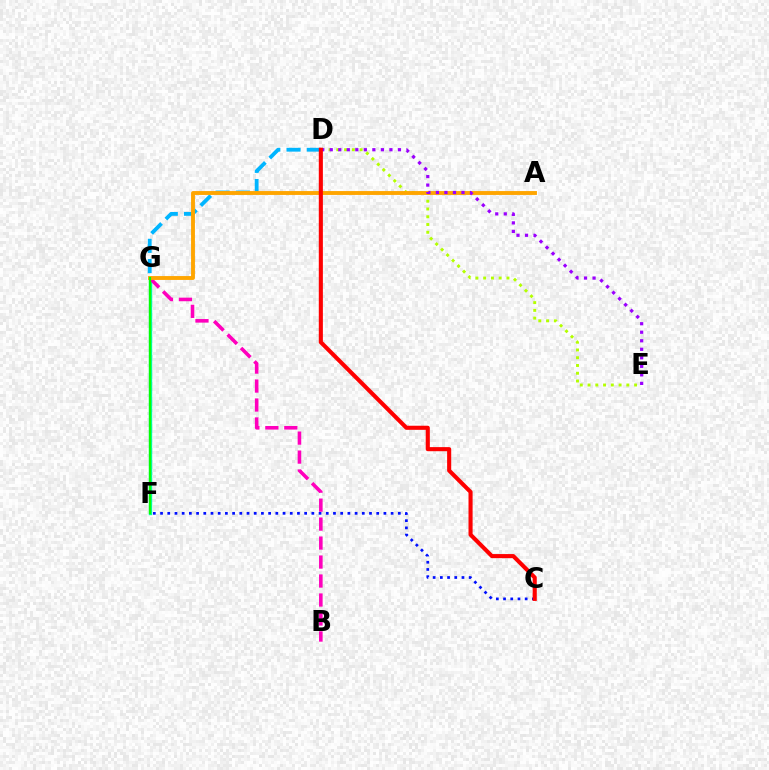{('F', 'G'): [{'color': '#00ff9d', 'line_style': 'solid', 'thickness': 2.42}, {'color': '#08ff00', 'line_style': 'solid', 'thickness': 1.58}], ('D', 'G'): [{'color': '#00b5ff', 'line_style': 'dashed', 'thickness': 2.75}], ('B', 'G'): [{'color': '#ff00bd', 'line_style': 'dashed', 'thickness': 2.58}], ('C', 'F'): [{'color': '#0010ff', 'line_style': 'dotted', 'thickness': 1.96}], ('D', 'E'): [{'color': '#b3ff00', 'line_style': 'dotted', 'thickness': 2.11}, {'color': '#9b00ff', 'line_style': 'dotted', 'thickness': 2.32}], ('A', 'G'): [{'color': '#ffa500', 'line_style': 'solid', 'thickness': 2.79}], ('C', 'D'): [{'color': '#ff0000', 'line_style': 'solid', 'thickness': 2.95}]}